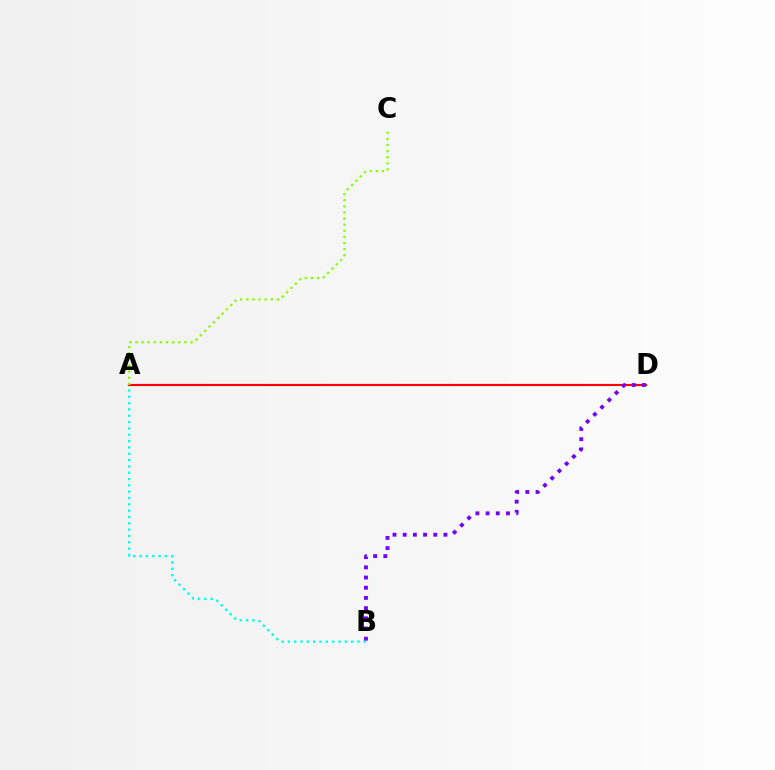{('A', 'B'): [{'color': '#00fff6', 'line_style': 'dotted', 'thickness': 1.72}], ('A', 'D'): [{'color': '#ff0000', 'line_style': 'solid', 'thickness': 1.53}], ('A', 'C'): [{'color': '#84ff00', 'line_style': 'dotted', 'thickness': 1.66}], ('B', 'D'): [{'color': '#7200ff', 'line_style': 'dotted', 'thickness': 2.77}]}